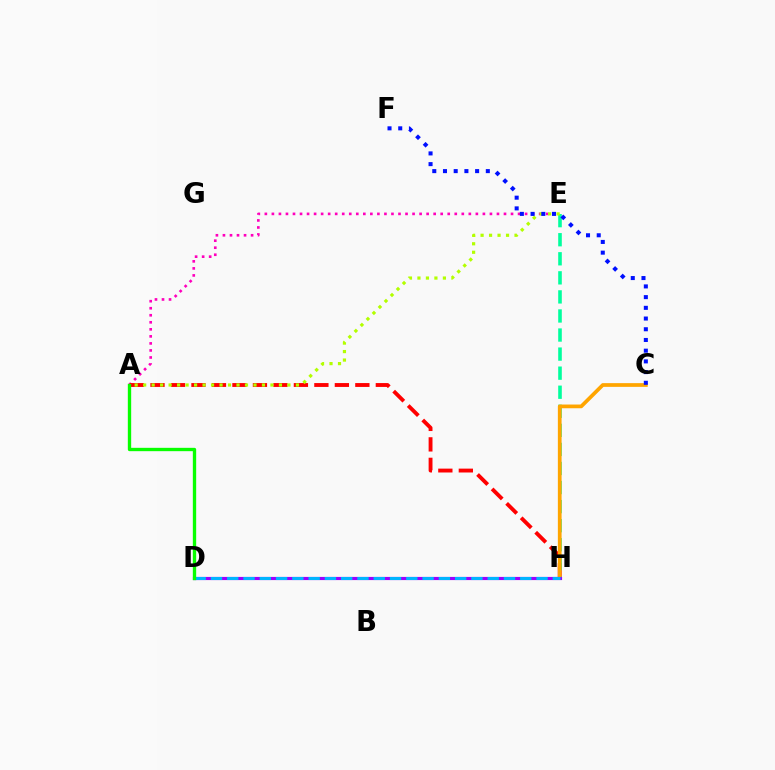{('A', 'E'): [{'color': '#ff00bd', 'line_style': 'dotted', 'thickness': 1.91}, {'color': '#b3ff00', 'line_style': 'dotted', 'thickness': 2.31}], ('A', 'H'): [{'color': '#ff0000', 'line_style': 'dashed', 'thickness': 2.78}], ('E', 'H'): [{'color': '#00ff9d', 'line_style': 'dashed', 'thickness': 2.59}], ('C', 'H'): [{'color': '#ffa500', 'line_style': 'solid', 'thickness': 2.68}], ('D', 'H'): [{'color': '#9b00ff', 'line_style': 'solid', 'thickness': 2.28}, {'color': '#00b5ff', 'line_style': 'dashed', 'thickness': 2.21}], ('A', 'D'): [{'color': '#08ff00', 'line_style': 'solid', 'thickness': 2.4}], ('C', 'F'): [{'color': '#0010ff', 'line_style': 'dotted', 'thickness': 2.91}]}